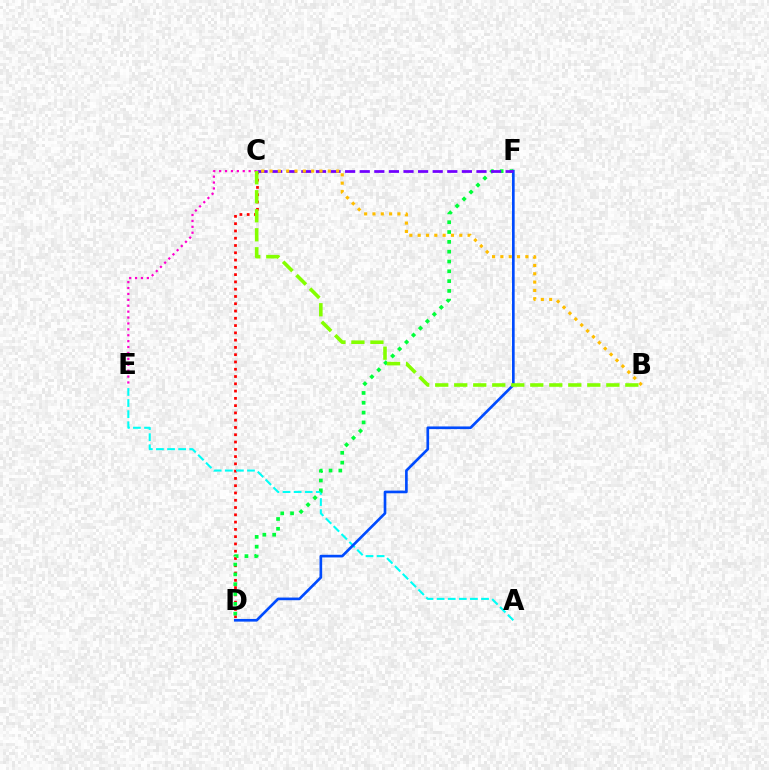{('C', 'E'): [{'color': '#ff00cf', 'line_style': 'dotted', 'thickness': 1.6}], ('C', 'D'): [{'color': '#ff0000', 'line_style': 'dotted', 'thickness': 1.98}], ('A', 'E'): [{'color': '#00fff6', 'line_style': 'dashed', 'thickness': 1.51}], ('D', 'F'): [{'color': '#00ff39', 'line_style': 'dotted', 'thickness': 2.67}, {'color': '#004bff', 'line_style': 'solid', 'thickness': 1.92}], ('C', 'F'): [{'color': '#7200ff', 'line_style': 'dashed', 'thickness': 1.98}], ('B', 'C'): [{'color': '#ffbd00', 'line_style': 'dotted', 'thickness': 2.26}, {'color': '#84ff00', 'line_style': 'dashed', 'thickness': 2.58}]}